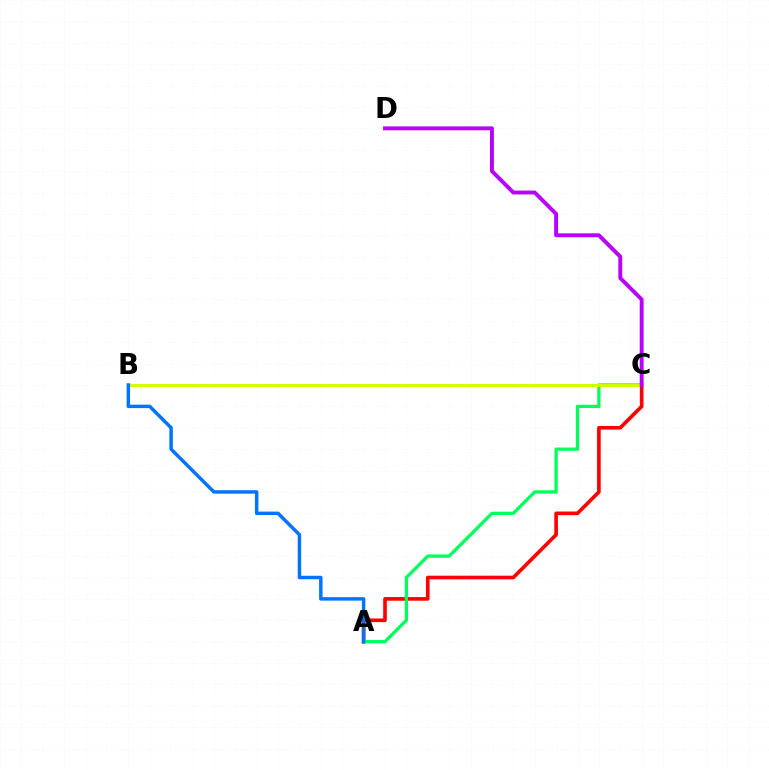{('A', 'C'): [{'color': '#ff0000', 'line_style': 'solid', 'thickness': 2.62}, {'color': '#00ff5c', 'line_style': 'solid', 'thickness': 2.37}], ('B', 'C'): [{'color': '#d1ff00', 'line_style': 'solid', 'thickness': 2.13}], ('A', 'B'): [{'color': '#0074ff', 'line_style': 'solid', 'thickness': 2.49}], ('C', 'D'): [{'color': '#b900ff', 'line_style': 'solid', 'thickness': 2.81}]}